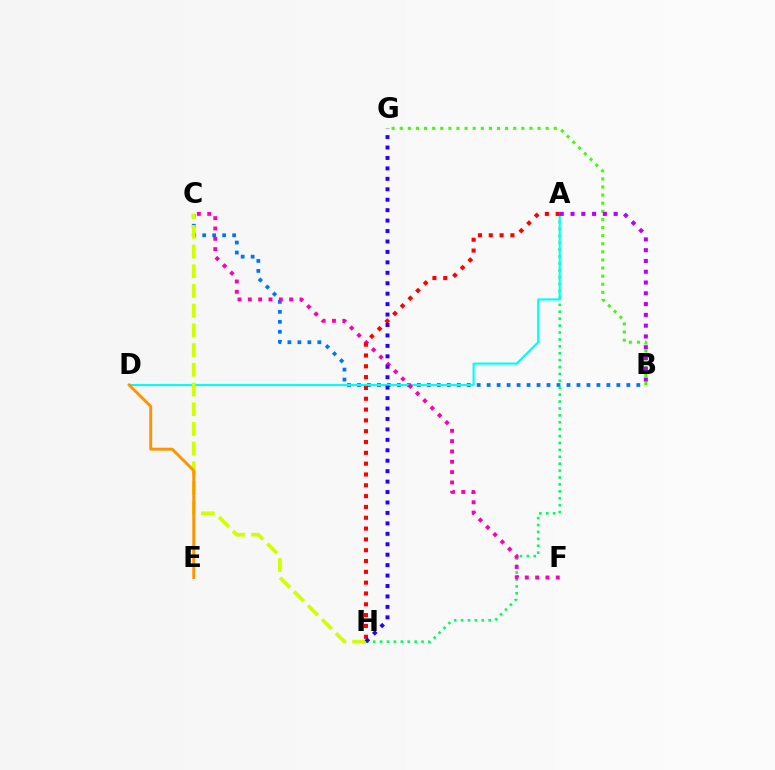{('B', 'C'): [{'color': '#0074ff', 'line_style': 'dotted', 'thickness': 2.71}], ('B', 'G'): [{'color': '#3dff00', 'line_style': 'dotted', 'thickness': 2.2}], ('A', 'H'): [{'color': '#00ff5c', 'line_style': 'dotted', 'thickness': 1.88}, {'color': '#ff0000', 'line_style': 'dotted', 'thickness': 2.94}], ('A', 'D'): [{'color': '#00fff6', 'line_style': 'solid', 'thickness': 1.52}], ('C', 'H'): [{'color': '#d1ff00', 'line_style': 'dashed', 'thickness': 2.68}], ('A', 'B'): [{'color': '#b900ff', 'line_style': 'dotted', 'thickness': 2.93}], ('C', 'F'): [{'color': '#ff00ac', 'line_style': 'dotted', 'thickness': 2.81}], ('G', 'H'): [{'color': '#2500ff', 'line_style': 'dotted', 'thickness': 2.84}], ('D', 'E'): [{'color': '#ff9400', 'line_style': 'solid', 'thickness': 2.11}]}